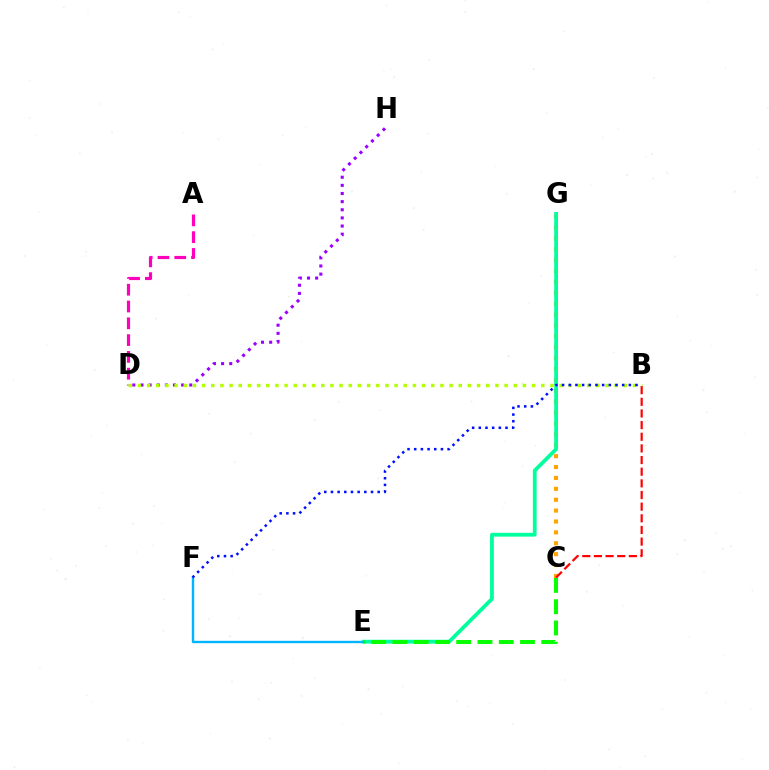{('C', 'G'): [{'color': '#ffa500', 'line_style': 'dotted', 'thickness': 2.96}], ('E', 'G'): [{'color': '#00ff9d', 'line_style': 'solid', 'thickness': 2.72}], ('D', 'H'): [{'color': '#9b00ff', 'line_style': 'dotted', 'thickness': 2.21}], ('A', 'D'): [{'color': '#ff00bd', 'line_style': 'dashed', 'thickness': 2.28}], ('B', 'D'): [{'color': '#b3ff00', 'line_style': 'dotted', 'thickness': 2.49}], ('E', 'F'): [{'color': '#00b5ff', 'line_style': 'solid', 'thickness': 1.71}], ('B', 'C'): [{'color': '#ff0000', 'line_style': 'dashed', 'thickness': 1.58}], ('C', 'E'): [{'color': '#08ff00', 'line_style': 'dashed', 'thickness': 2.89}], ('B', 'F'): [{'color': '#0010ff', 'line_style': 'dotted', 'thickness': 1.81}]}